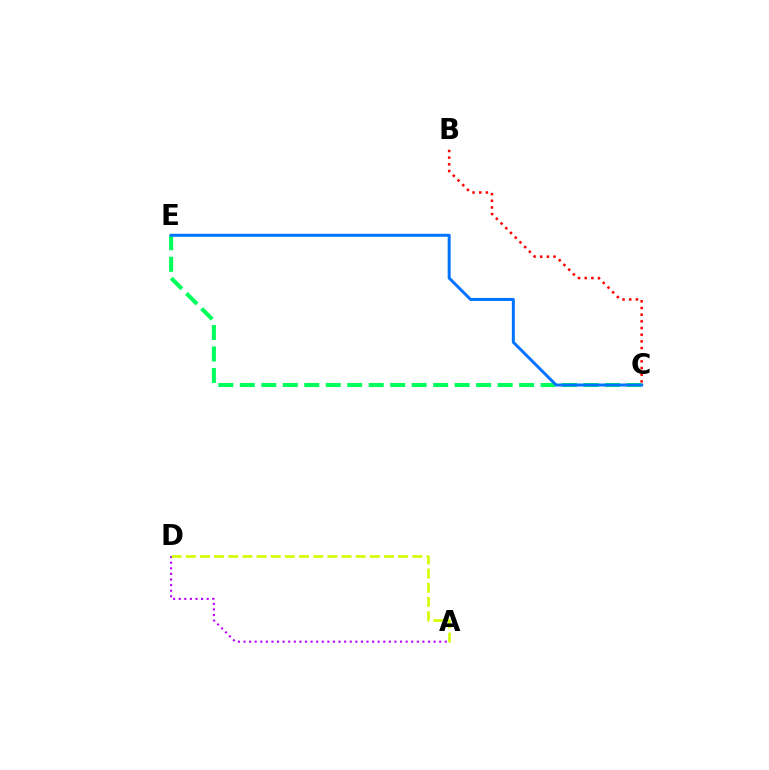{('C', 'E'): [{'color': '#00ff5c', 'line_style': 'dashed', 'thickness': 2.92}, {'color': '#0074ff', 'line_style': 'solid', 'thickness': 2.15}], ('A', 'D'): [{'color': '#b900ff', 'line_style': 'dotted', 'thickness': 1.52}, {'color': '#d1ff00', 'line_style': 'dashed', 'thickness': 1.92}], ('B', 'C'): [{'color': '#ff0000', 'line_style': 'dotted', 'thickness': 1.81}]}